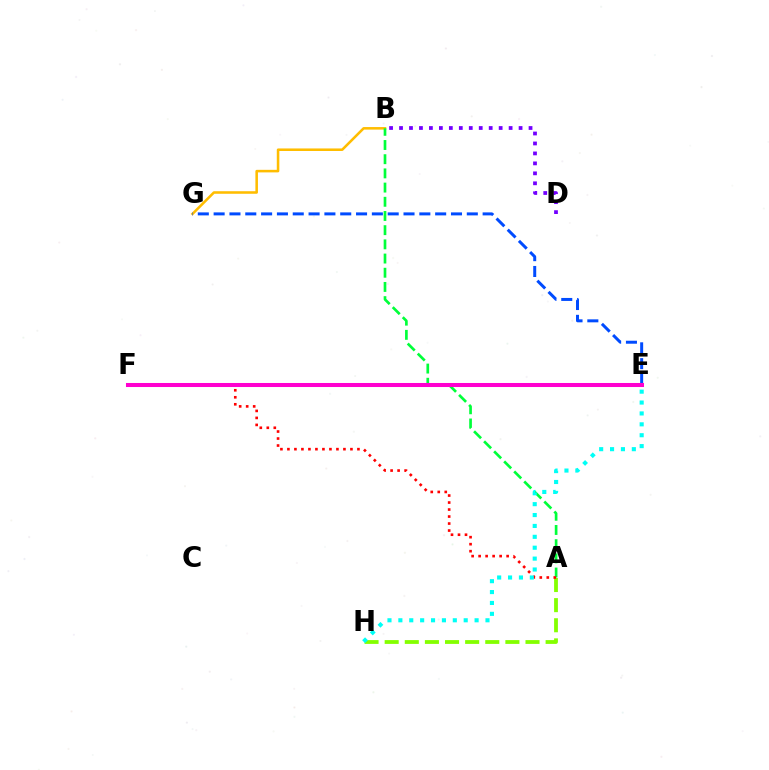{('B', 'G'): [{'color': '#ffbd00', 'line_style': 'solid', 'thickness': 1.84}], ('A', 'H'): [{'color': '#84ff00', 'line_style': 'dashed', 'thickness': 2.73}], ('A', 'B'): [{'color': '#00ff39', 'line_style': 'dashed', 'thickness': 1.93}], ('B', 'D'): [{'color': '#7200ff', 'line_style': 'dotted', 'thickness': 2.71}], ('A', 'F'): [{'color': '#ff0000', 'line_style': 'dotted', 'thickness': 1.9}], ('E', 'G'): [{'color': '#004bff', 'line_style': 'dashed', 'thickness': 2.15}], ('E', 'F'): [{'color': '#ff00cf', 'line_style': 'solid', 'thickness': 2.91}], ('E', 'H'): [{'color': '#00fff6', 'line_style': 'dotted', 'thickness': 2.96}]}